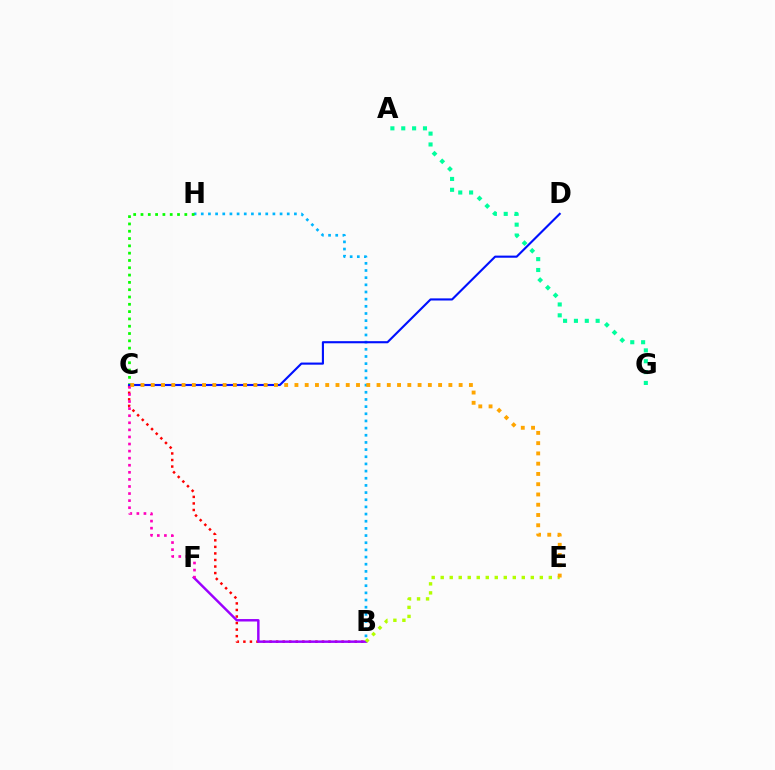{('B', 'C'): [{'color': '#ff0000', 'line_style': 'dotted', 'thickness': 1.78}], ('B', 'H'): [{'color': '#00b5ff', 'line_style': 'dotted', 'thickness': 1.95}], ('C', 'H'): [{'color': '#08ff00', 'line_style': 'dotted', 'thickness': 1.98}], ('B', 'F'): [{'color': '#9b00ff', 'line_style': 'solid', 'thickness': 1.77}], ('C', 'D'): [{'color': '#0010ff', 'line_style': 'solid', 'thickness': 1.53}], ('C', 'F'): [{'color': '#ff00bd', 'line_style': 'dotted', 'thickness': 1.92}], ('A', 'G'): [{'color': '#00ff9d', 'line_style': 'dotted', 'thickness': 2.95}], ('B', 'E'): [{'color': '#b3ff00', 'line_style': 'dotted', 'thickness': 2.45}], ('C', 'E'): [{'color': '#ffa500', 'line_style': 'dotted', 'thickness': 2.79}]}